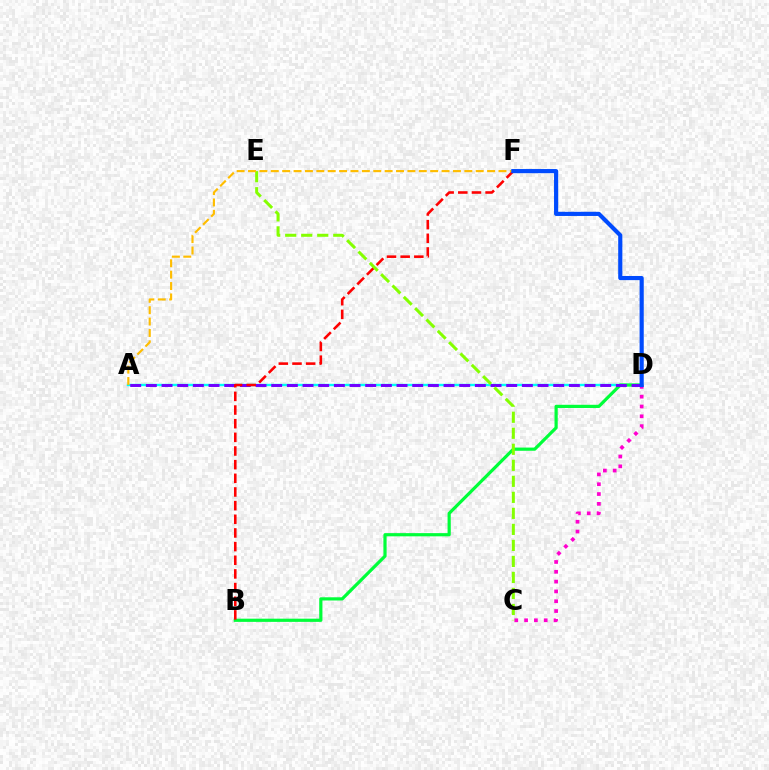{('A', 'D'): [{'color': '#00fff6', 'line_style': 'solid', 'thickness': 1.73}, {'color': '#7200ff', 'line_style': 'dashed', 'thickness': 2.13}], ('B', 'D'): [{'color': '#00ff39', 'line_style': 'solid', 'thickness': 2.3}], ('C', 'D'): [{'color': '#ff00cf', 'line_style': 'dotted', 'thickness': 2.67}], ('B', 'F'): [{'color': '#ff0000', 'line_style': 'dashed', 'thickness': 1.86}], ('C', 'E'): [{'color': '#84ff00', 'line_style': 'dashed', 'thickness': 2.18}], ('A', 'F'): [{'color': '#ffbd00', 'line_style': 'dashed', 'thickness': 1.55}], ('D', 'F'): [{'color': '#004bff', 'line_style': 'solid', 'thickness': 2.99}]}